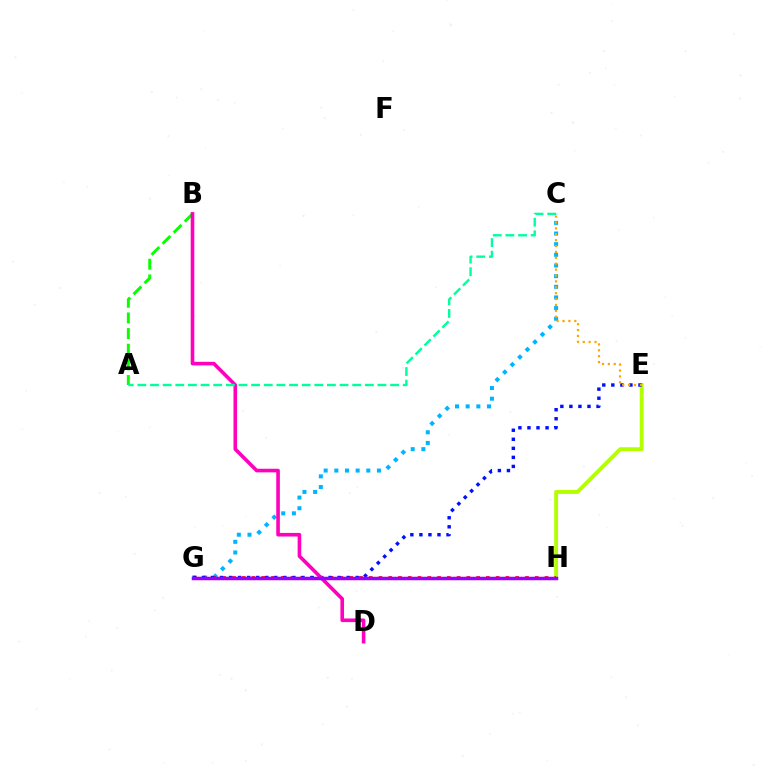{('C', 'G'): [{'color': '#00b5ff', 'line_style': 'dotted', 'thickness': 2.89}], ('A', 'B'): [{'color': '#08ff00', 'line_style': 'dashed', 'thickness': 2.13}], ('E', 'H'): [{'color': '#b3ff00', 'line_style': 'solid', 'thickness': 2.79}], ('G', 'H'): [{'color': '#ff0000', 'line_style': 'dotted', 'thickness': 2.65}, {'color': '#9b00ff', 'line_style': 'solid', 'thickness': 2.52}], ('E', 'G'): [{'color': '#0010ff', 'line_style': 'dotted', 'thickness': 2.46}], ('B', 'D'): [{'color': '#ff00bd', 'line_style': 'solid', 'thickness': 2.6}], ('C', 'E'): [{'color': '#ffa500', 'line_style': 'dotted', 'thickness': 1.6}], ('A', 'C'): [{'color': '#00ff9d', 'line_style': 'dashed', 'thickness': 1.72}]}